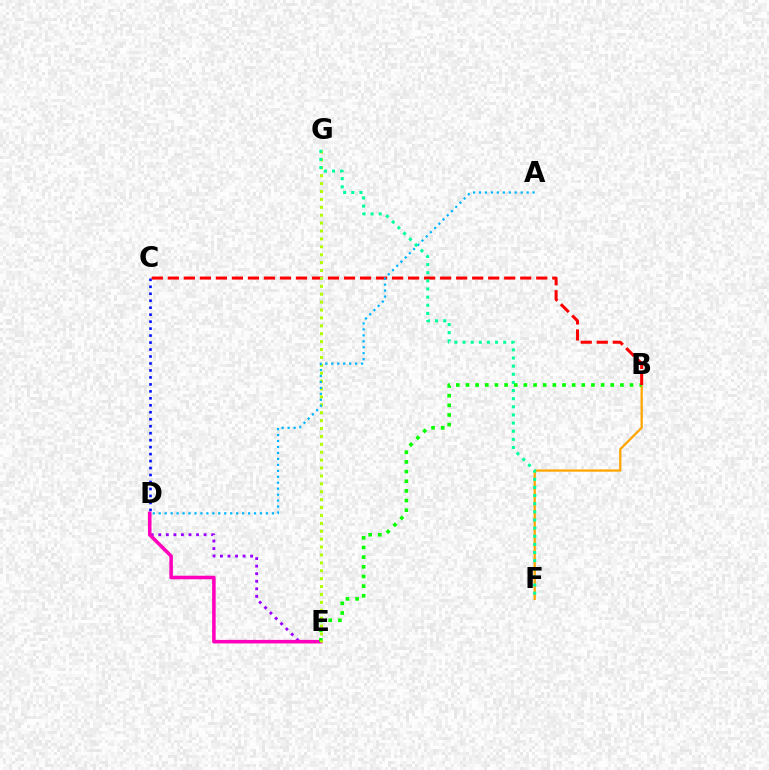{('D', 'E'): [{'color': '#9b00ff', 'line_style': 'dotted', 'thickness': 2.05}, {'color': '#ff00bd', 'line_style': 'solid', 'thickness': 2.55}], ('B', 'F'): [{'color': '#ffa500', 'line_style': 'solid', 'thickness': 1.63}], ('B', 'E'): [{'color': '#08ff00', 'line_style': 'dotted', 'thickness': 2.62}], ('C', 'D'): [{'color': '#0010ff', 'line_style': 'dotted', 'thickness': 1.89}], ('B', 'C'): [{'color': '#ff0000', 'line_style': 'dashed', 'thickness': 2.18}], ('E', 'G'): [{'color': '#b3ff00', 'line_style': 'dotted', 'thickness': 2.15}], ('A', 'D'): [{'color': '#00b5ff', 'line_style': 'dotted', 'thickness': 1.62}], ('F', 'G'): [{'color': '#00ff9d', 'line_style': 'dotted', 'thickness': 2.21}]}